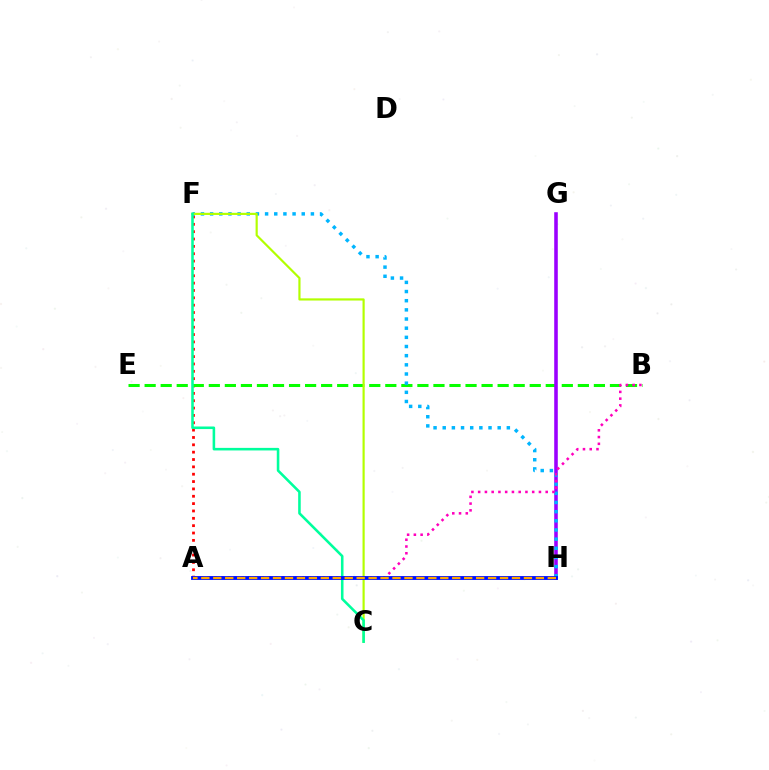{('A', 'F'): [{'color': '#ff0000', 'line_style': 'dotted', 'thickness': 2.0}], ('B', 'E'): [{'color': '#08ff00', 'line_style': 'dashed', 'thickness': 2.18}], ('G', 'H'): [{'color': '#9b00ff', 'line_style': 'solid', 'thickness': 2.57}], ('F', 'H'): [{'color': '#00b5ff', 'line_style': 'dotted', 'thickness': 2.49}], ('C', 'F'): [{'color': '#b3ff00', 'line_style': 'solid', 'thickness': 1.57}, {'color': '#00ff9d', 'line_style': 'solid', 'thickness': 1.85}], ('A', 'B'): [{'color': '#ff00bd', 'line_style': 'dotted', 'thickness': 1.83}], ('A', 'H'): [{'color': '#0010ff', 'line_style': 'solid', 'thickness': 2.77}, {'color': '#ffa500', 'line_style': 'dashed', 'thickness': 1.62}]}